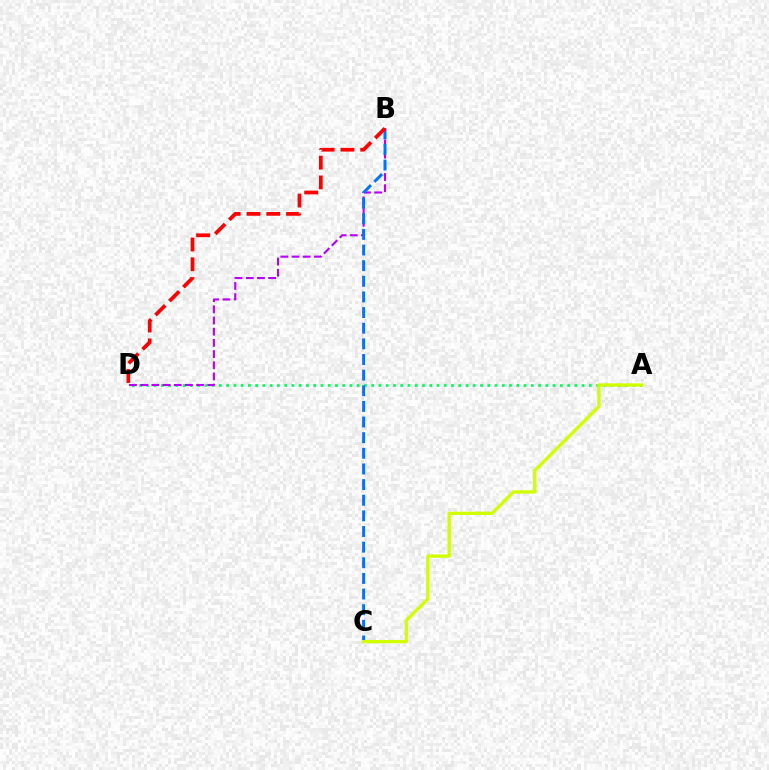{('A', 'D'): [{'color': '#00ff5c', 'line_style': 'dotted', 'thickness': 1.97}], ('B', 'D'): [{'color': '#b900ff', 'line_style': 'dashed', 'thickness': 1.52}, {'color': '#ff0000', 'line_style': 'dashed', 'thickness': 2.68}], ('B', 'C'): [{'color': '#0074ff', 'line_style': 'dashed', 'thickness': 2.12}], ('A', 'C'): [{'color': '#d1ff00', 'line_style': 'solid', 'thickness': 2.38}]}